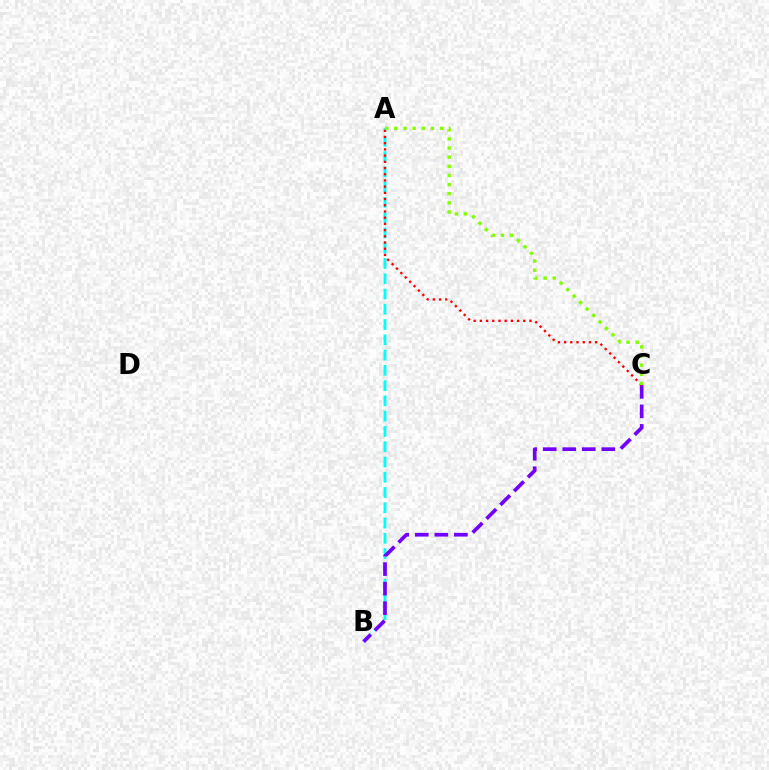{('A', 'B'): [{'color': '#00fff6', 'line_style': 'dashed', 'thickness': 2.07}], ('B', 'C'): [{'color': '#7200ff', 'line_style': 'dashed', 'thickness': 2.65}], ('A', 'C'): [{'color': '#ff0000', 'line_style': 'dotted', 'thickness': 1.69}, {'color': '#84ff00', 'line_style': 'dotted', 'thickness': 2.48}]}